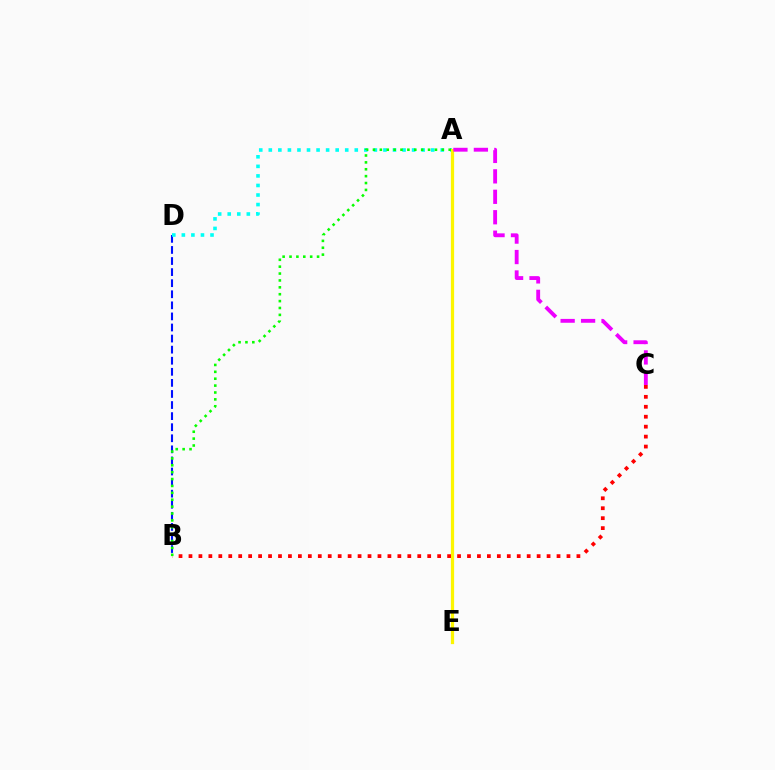{('B', 'D'): [{'color': '#0010ff', 'line_style': 'dashed', 'thickness': 1.5}], ('A', 'D'): [{'color': '#00fff6', 'line_style': 'dotted', 'thickness': 2.6}], ('A', 'E'): [{'color': '#fcf500', 'line_style': 'solid', 'thickness': 2.33}], ('B', 'C'): [{'color': '#ff0000', 'line_style': 'dotted', 'thickness': 2.7}], ('A', 'C'): [{'color': '#ee00ff', 'line_style': 'dashed', 'thickness': 2.78}], ('A', 'B'): [{'color': '#08ff00', 'line_style': 'dotted', 'thickness': 1.87}]}